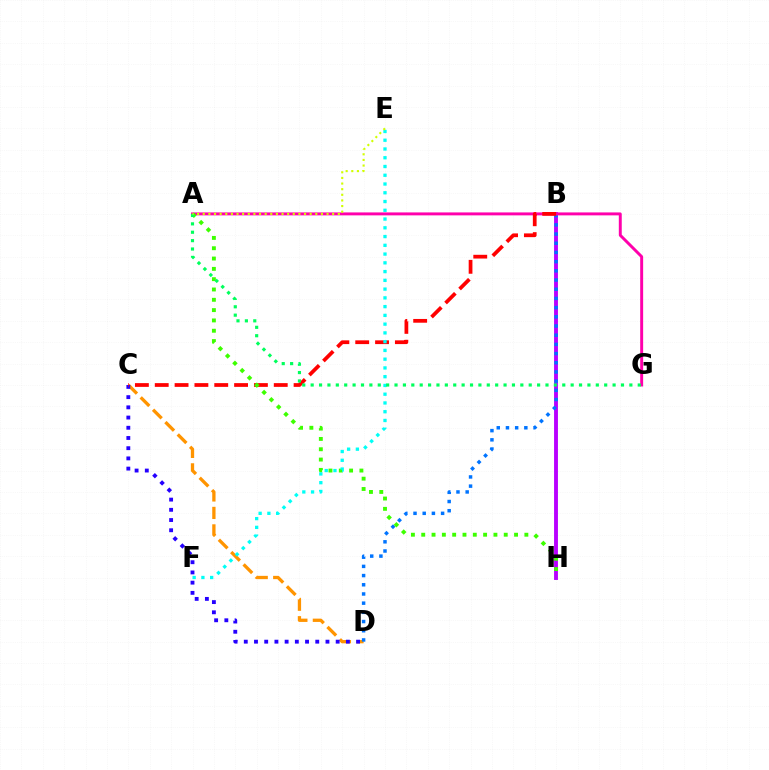{('B', 'H'): [{'color': '#b900ff', 'line_style': 'solid', 'thickness': 2.79}], ('C', 'D'): [{'color': '#ff9400', 'line_style': 'dashed', 'thickness': 2.37}, {'color': '#2500ff', 'line_style': 'dotted', 'thickness': 2.77}], ('B', 'D'): [{'color': '#0074ff', 'line_style': 'dotted', 'thickness': 2.5}], ('A', 'G'): [{'color': '#ff00ac', 'line_style': 'solid', 'thickness': 2.12}, {'color': '#00ff5c', 'line_style': 'dotted', 'thickness': 2.28}], ('B', 'C'): [{'color': '#ff0000', 'line_style': 'dashed', 'thickness': 2.69}], ('A', 'H'): [{'color': '#3dff00', 'line_style': 'dotted', 'thickness': 2.8}], ('E', 'F'): [{'color': '#00fff6', 'line_style': 'dotted', 'thickness': 2.38}], ('A', 'E'): [{'color': '#d1ff00', 'line_style': 'dotted', 'thickness': 1.53}]}